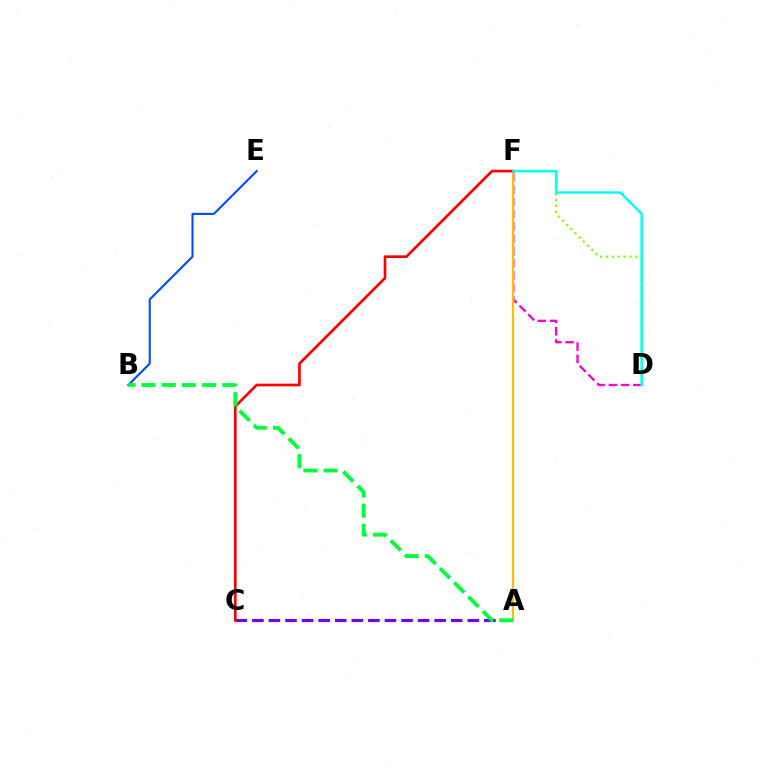{('B', 'E'): [{'color': '#004bff', 'line_style': 'solid', 'thickness': 1.51}], ('A', 'C'): [{'color': '#7200ff', 'line_style': 'dashed', 'thickness': 2.25}], ('D', 'F'): [{'color': '#ff00cf', 'line_style': 'dashed', 'thickness': 1.67}, {'color': '#84ff00', 'line_style': 'dotted', 'thickness': 1.6}, {'color': '#00fff6', 'line_style': 'solid', 'thickness': 1.78}], ('A', 'F'): [{'color': '#ffbd00', 'line_style': 'solid', 'thickness': 1.58}], ('C', 'F'): [{'color': '#ff0000', 'line_style': 'solid', 'thickness': 1.93}], ('A', 'B'): [{'color': '#00ff39', 'line_style': 'dashed', 'thickness': 2.75}]}